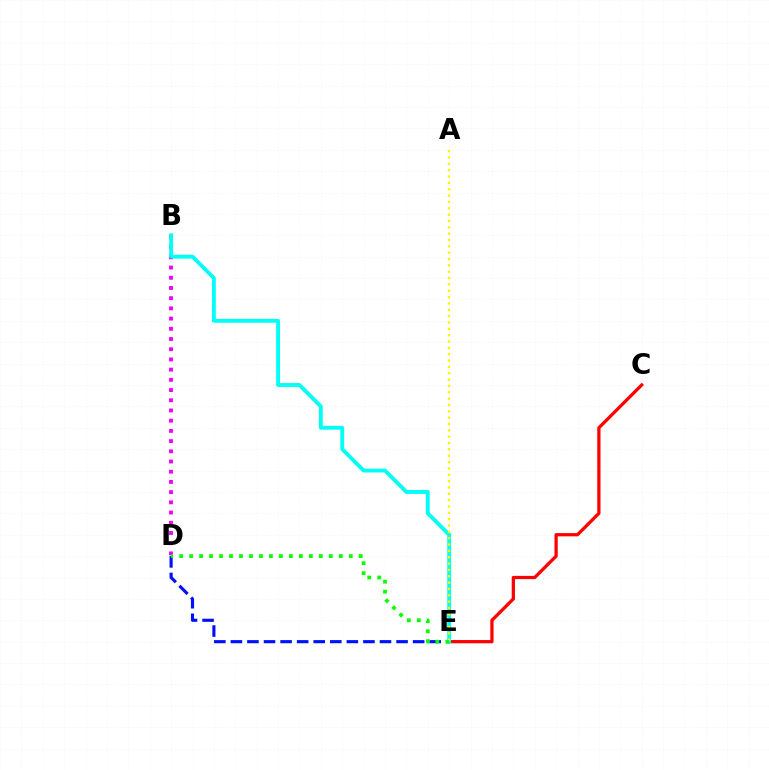{('B', 'D'): [{'color': '#ee00ff', 'line_style': 'dotted', 'thickness': 2.77}], ('D', 'E'): [{'color': '#0010ff', 'line_style': 'dashed', 'thickness': 2.25}, {'color': '#08ff00', 'line_style': 'dotted', 'thickness': 2.71}], ('C', 'E'): [{'color': '#ff0000', 'line_style': 'solid', 'thickness': 2.34}], ('B', 'E'): [{'color': '#00fff6', 'line_style': 'solid', 'thickness': 2.77}], ('A', 'E'): [{'color': '#fcf500', 'line_style': 'dotted', 'thickness': 1.72}]}